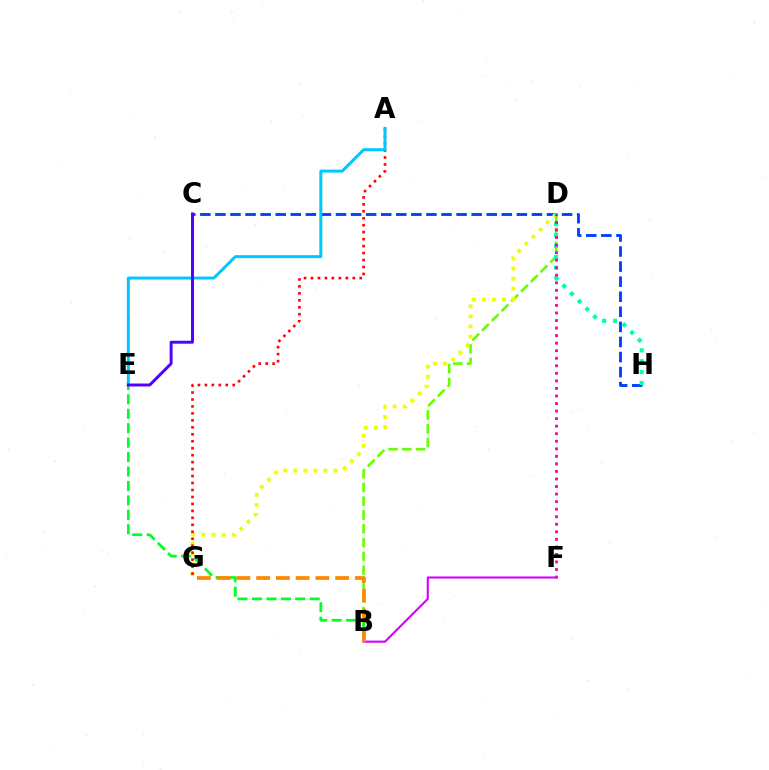{('C', 'H'): [{'color': '#003fff', 'line_style': 'dashed', 'thickness': 2.05}], ('B', 'D'): [{'color': '#66ff00', 'line_style': 'dashed', 'thickness': 1.87}], ('B', 'F'): [{'color': '#d600ff', 'line_style': 'solid', 'thickness': 1.52}], ('B', 'E'): [{'color': '#00ff27', 'line_style': 'dashed', 'thickness': 1.96}], ('D', 'G'): [{'color': '#eeff00', 'line_style': 'dotted', 'thickness': 2.73}], ('D', 'H'): [{'color': '#00ffaf', 'line_style': 'dotted', 'thickness': 2.96}], ('A', 'G'): [{'color': '#ff0000', 'line_style': 'dotted', 'thickness': 1.89}], ('B', 'G'): [{'color': '#ff8800', 'line_style': 'dashed', 'thickness': 2.68}], ('D', 'F'): [{'color': '#ff00a0', 'line_style': 'dotted', 'thickness': 2.05}], ('A', 'E'): [{'color': '#00c7ff', 'line_style': 'solid', 'thickness': 2.15}], ('C', 'E'): [{'color': '#4f00ff', 'line_style': 'solid', 'thickness': 2.12}]}